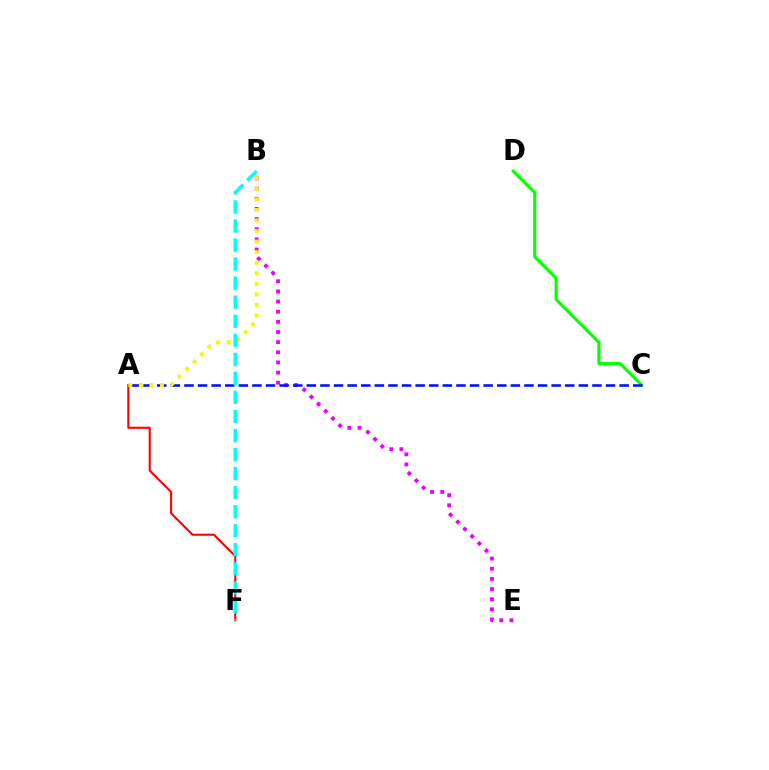{('A', 'F'): [{'color': '#ff0000', 'line_style': 'solid', 'thickness': 1.5}], ('C', 'D'): [{'color': '#08ff00', 'line_style': 'solid', 'thickness': 2.26}], ('B', 'E'): [{'color': '#ee00ff', 'line_style': 'dotted', 'thickness': 2.76}], ('A', 'C'): [{'color': '#0010ff', 'line_style': 'dashed', 'thickness': 1.85}], ('A', 'B'): [{'color': '#fcf500', 'line_style': 'dotted', 'thickness': 2.87}], ('B', 'F'): [{'color': '#00fff6', 'line_style': 'dashed', 'thickness': 2.59}]}